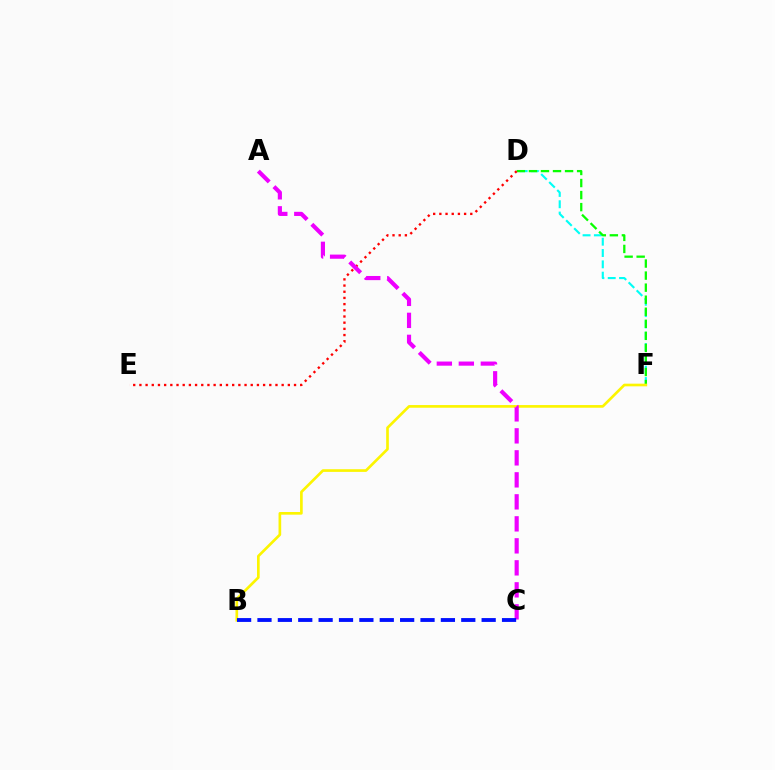{('D', 'F'): [{'color': '#00fff6', 'line_style': 'dashed', 'thickness': 1.54}, {'color': '#08ff00', 'line_style': 'dashed', 'thickness': 1.64}], ('B', 'F'): [{'color': '#fcf500', 'line_style': 'solid', 'thickness': 1.92}], ('D', 'E'): [{'color': '#ff0000', 'line_style': 'dotted', 'thickness': 1.68}], ('A', 'C'): [{'color': '#ee00ff', 'line_style': 'dashed', 'thickness': 2.99}], ('B', 'C'): [{'color': '#0010ff', 'line_style': 'dashed', 'thickness': 2.77}]}